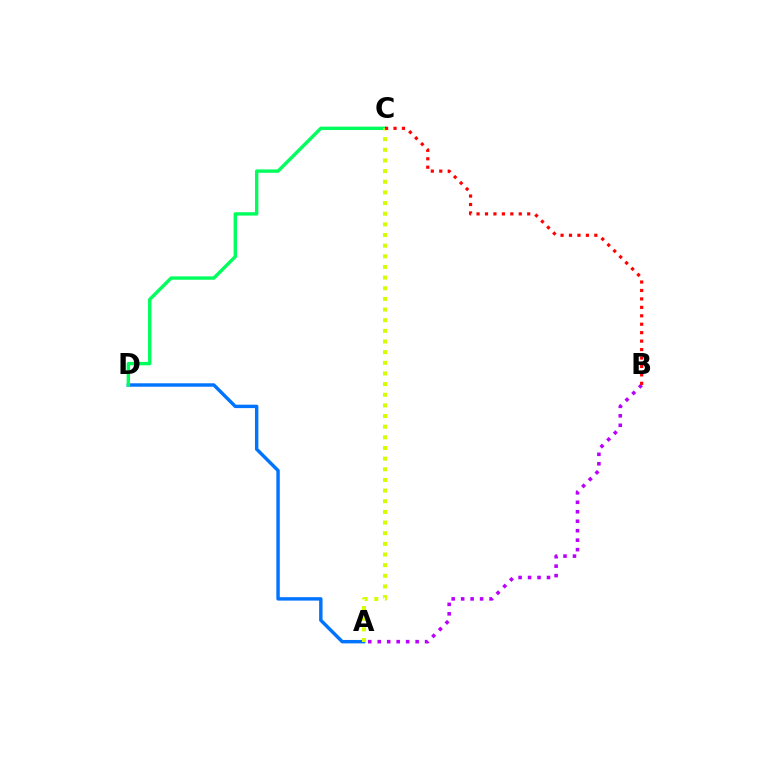{('A', 'B'): [{'color': '#b900ff', 'line_style': 'dotted', 'thickness': 2.57}], ('A', 'D'): [{'color': '#0074ff', 'line_style': 'solid', 'thickness': 2.47}], ('C', 'D'): [{'color': '#00ff5c', 'line_style': 'solid', 'thickness': 2.43}], ('A', 'C'): [{'color': '#d1ff00', 'line_style': 'dotted', 'thickness': 2.89}], ('B', 'C'): [{'color': '#ff0000', 'line_style': 'dotted', 'thickness': 2.29}]}